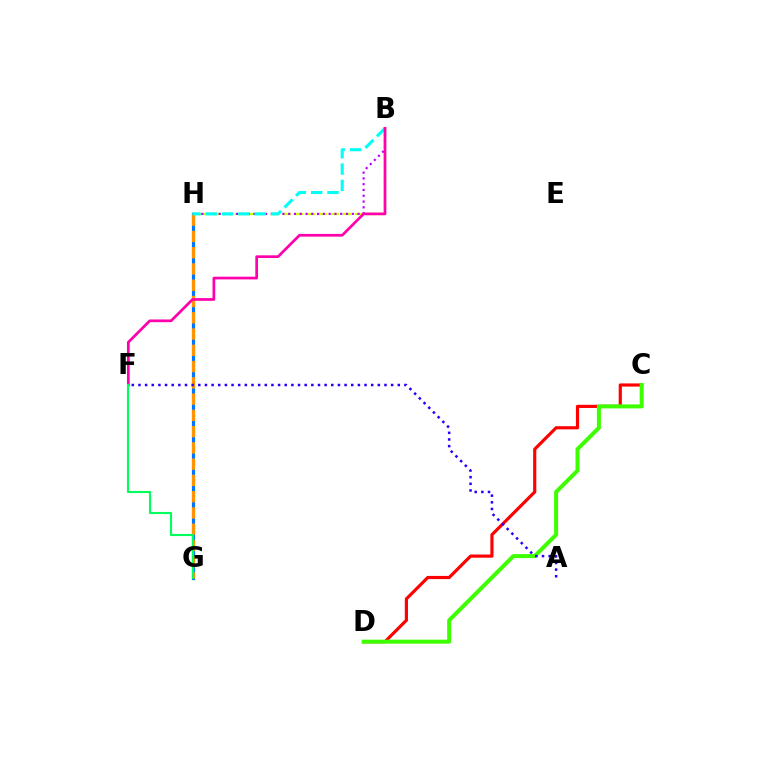{('G', 'H'): [{'color': '#0074ff', 'line_style': 'solid', 'thickness': 2.28}, {'color': '#ff9400', 'line_style': 'dashed', 'thickness': 2.21}], ('B', 'H'): [{'color': '#d1ff00', 'line_style': 'dashed', 'thickness': 1.63}, {'color': '#b900ff', 'line_style': 'dotted', 'thickness': 1.57}, {'color': '#00fff6', 'line_style': 'dashed', 'thickness': 2.22}], ('C', 'D'): [{'color': '#ff0000', 'line_style': 'solid', 'thickness': 2.28}, {'color': '#3dff00', 'line_style': 'solid', 'thickness': 2.88}], ('A', 'F'): [{'color': '#2500ff', 'line_style': 'dotted', 'thickness': 1.81}], ('B', 'F'): [{'color': '#ff00ac', 'line_style': 'solid', 'thickness': 1.95}], ('F', 'G'): [{'color': '#00ff5c', 'line_style': 'solid', 'thickness': 1.53}]}